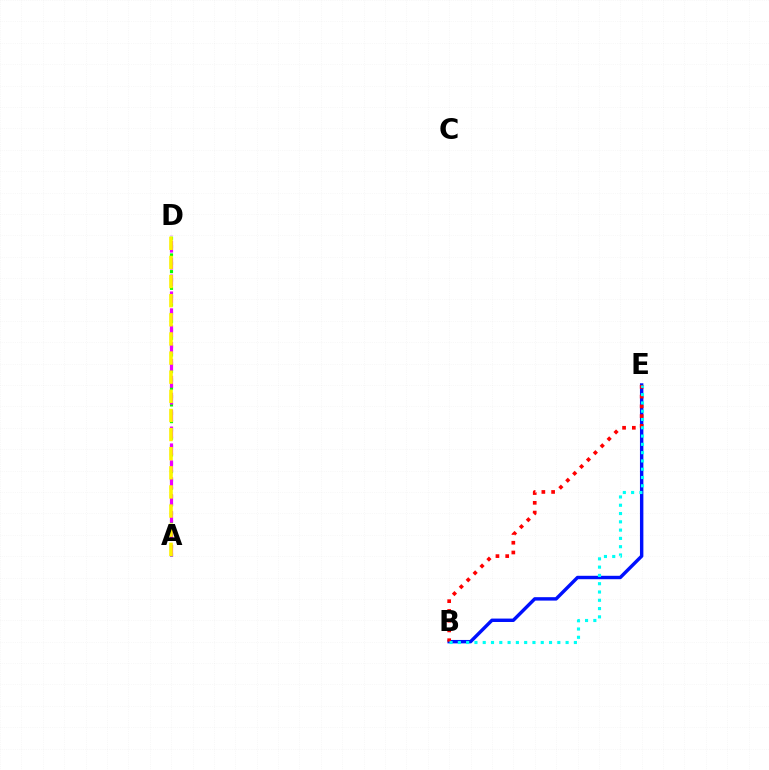{('A', 'D'): [{'color': '#08ff00', 'line_style': 'dotted', 'thickness': 2.26}, {'color': '#ee00ff', 'line_style': 'dashed', 'thickness': 2.29}, {'color': '#fcf500', 'line_style': 'dashed', 'thickness': 2.6}], ('B', 'E'): [{'color': '#0010ff', 'line_style': 'solid', 'thickness': 2.46}, {'color': '#ff0000', 'line_style': 'dotted', 'thickness': 2.65}, {'color': '#00fff6', 'line_style': 'dotted', 'thickness': 2.25}]}